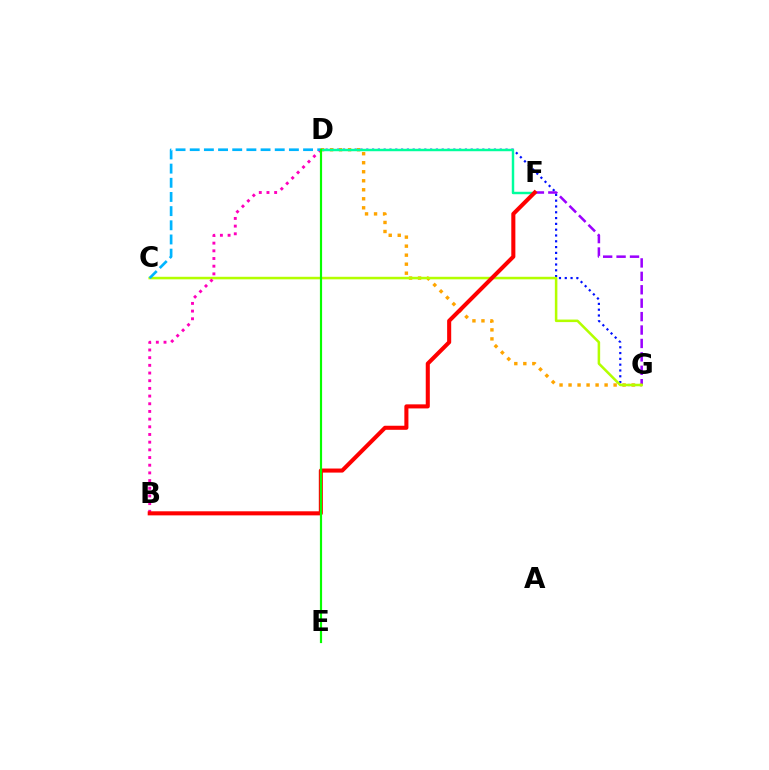{('D', 'G'): [{'color': '#0010ff', 'line_style': 'dotted', 'thickness': 1.58}, {'color': '#ffa500', 'line_style': 'dotted', 'thickness': 2.45}], ('F', 'G'): [{'color': '#9b00ff', 'line_style': 'dashed', 'thickness': 1.82}], ('C', 'G'): [{'color': '#b3ff00', 'line_style': 'solid', 'thickness': 1.83}], ('D', 'F'): [{'color': '#00ff9d', 'line_style': 'solid', 'thickness': 1.77}], ('B', 'D'): [{'color': '#ff00bd', 'line_style': 'dotted', 'thickness': 2.09}], ('C', 'D'): [{'color': '#00b5ff', 'line_style': 'dashed', 'thickness': 1.92}], ('B', 'F'): [{'color': '#ff0000', 'line_style': 'solid', 'thickness': 2.93}], ('D', 'E'): [{'color': '#08ff00', 'line_style': 'solid', 'thickness': 1.58}]}